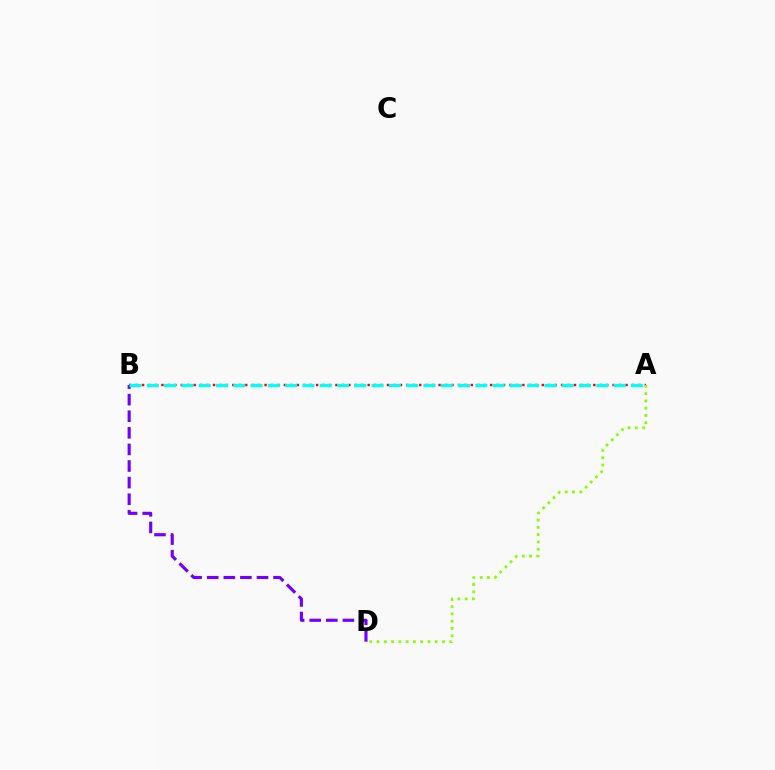{('A', 'B'): [{'color': '#ff0000', 'line_style': 'dotted', 'thickness': 1.75}, {'color': '#00fff6', 'line_style': 'dashed', 'thickness': 2.35}], ('B', 'D'): [{'color': '#7200ff', 'line_style': 'dashed', 'thickness': 2.25}], ('A', 'D'): [{'color': '#84ff00', 'line_style': 'dotted', 'thickness': 1.98}]}